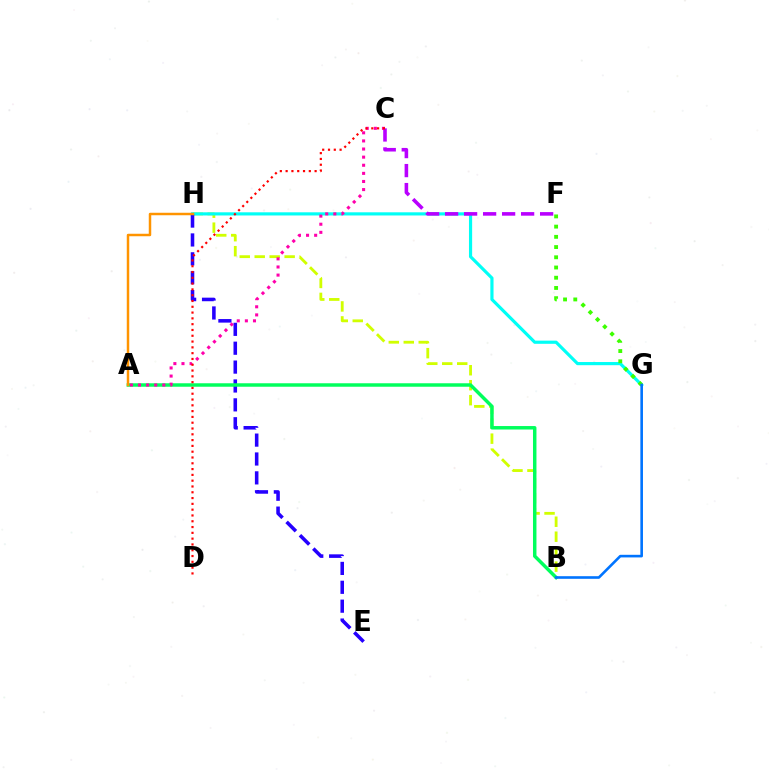{('B', 'H'): [{'color': '#d1ff00', 'line_style': 'dashed', 'thickness': 2.03}], ('G', 'H'): [{'color': '#00fff6', 'line_style': 'solid', 'thickness': 2.28}], ('E', 'H'): [{'color': '#2500ff', 'line_style': 'dashed', 'thickness': 2.56}], ('A', 'B'): [{'color': '#00ff5c', 'line_style': 'solid', 'thickness': 2.5}], ('A', 'C'): [{'color': '#ff00ac', 'line_style': 'dotted', 'thickness': 2.2}], ('F', 'G'): [{'color': '#3dff00', 'line_style': 'dotted', 'thickness': 2.78}], ('C', 'F'): [{'color': '#b900ff', 'line_style': 'dashed', 'thickness': 2.58}], ('C', 'D'): [{'color': '#ff0000', 'line_style': 'dotted', 'thickness': 1.57}], ('A', 'H'): [{'color': '#ff9400', 'line_style': 'solid', 'thickness': 1.79}], ('B', 'G'): [{'color': '#0074ff', 'line_style': 'solid', 'thickness': 1.88}]}